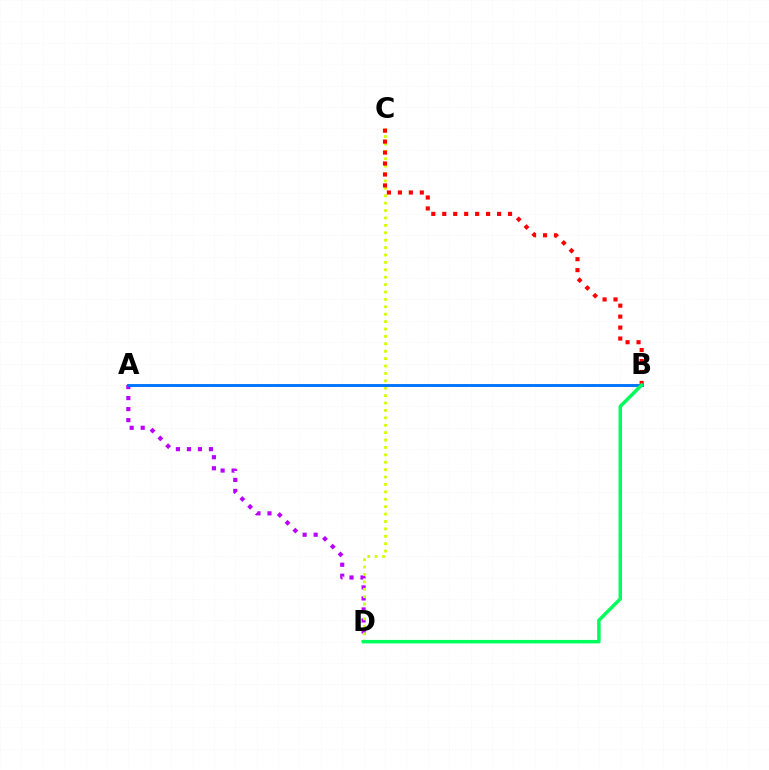{('A', 'D'): [{'color': '#b900ff', 'line_style': 'dotted', 'thickness': 2.99}], ('C', 'D'): [{'color': '#d1ff00', 'line_style': 'dotted', 'thickness': 2.01}], ('A', 'B'): [{'color': '#0074ff', 'line_style': 'solid', 'thickness': 2.09}], ('B', 'C'): [{'color': '#ff0000', 'line_style': 'dotted', 'thickness': 2.98}], ('B', 'D'): [{'color': '#00ff5c', 'line_style': 'solid', 'thickness': 2.5}]}